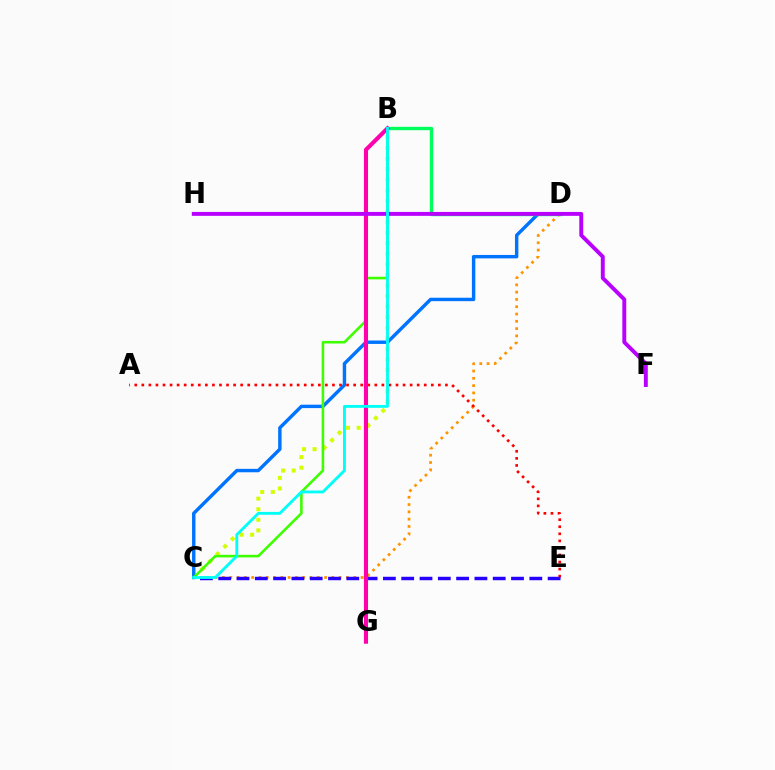{('C', 'D'): [{'color': '#ff9400', 'line_style': 'dotted', 'thickness': 1.98}, {'color': '#0074ff', 'line_style': 'solid', 'thickness': 2.47}], ('B', 'C'): [{'color': '#d1ff00', 'line_style': 'dotted', 'thickness': 2.87}, {'color': '#3dff00', 'line_style': 'solid', 'thickness': 1.86}, {'color': '#00fff6', 'line_style': 'solid', 'thickness': 2.05}], ('B', 'D'): [{'color': '#00ff5c', 'line_style': 'solid', 'thickness': 2.44}], ('A', 'E'): [{'color': '#ff0000', 'line_style': 'dotted', 'thickness': 1.92}], ('C', 'E'): [{'color': '#2500ff', 'line_style': 'dashed', 'thickness': 2.49}], ('B', 'G'): [{'color': '#ff00ac', 'line_style': 'solid', 'thickness': 2.95}], ('F', 'H'): [{'color': '#b900ff', 'line_style': 'solid', 'thickness': 2.82}]}